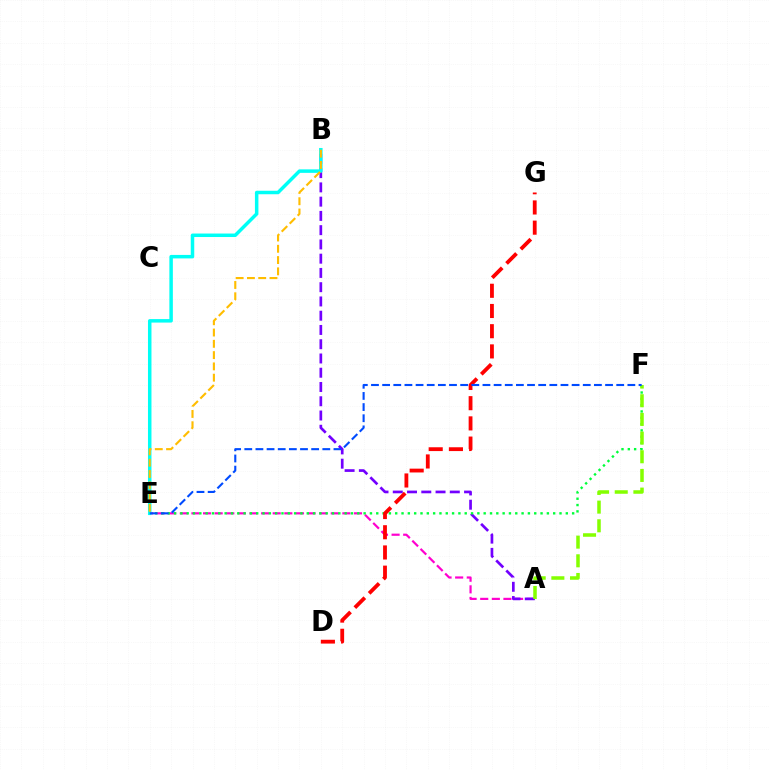{('A', 'E'): [{'color': '#ff00cf', 'line_style': 'dashed', 'thickness': 1.58}], ('A', 'B'): [{'color': '#7200ff', 'line_style': 'dashed', 'thickness': 1.94}], ('E', 'F'): [{'color': '#00ff39', 'line_style': 'dotted', 'thickness': 1.72}, {'color': '#004bff', 'line_style': 'dashed', 'thickness': 1.51}], ('D', 'G'): [{'color': '#ff0000', 'line_style': 'dashed', 'thickness': 2.75}], ('A', 'F'): [{'color': '#84ff00', 'line_style': 'dashed', 'thickness': 2.54}], ('B', 'E'): [{'color': '#00fff6', 'line_style': 'solid', 'thickness': 2.51}, {'color': '#ffbd00', 'line_style': 'dashed', 'thickness': 1.53}]}